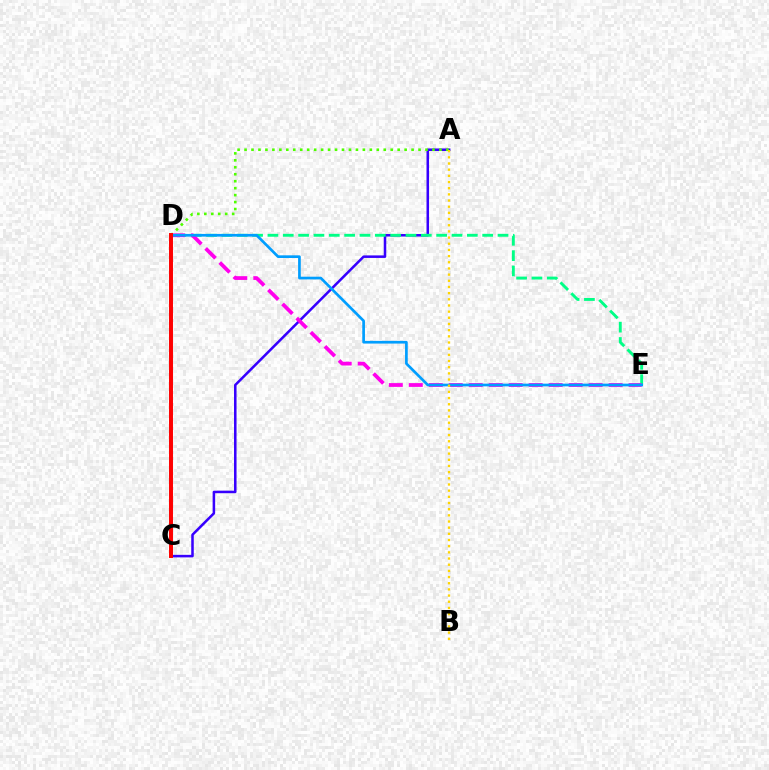{('A', 'C'): [{'color': '#3700ff', 'line_style': 'solid', 'thickness': 1.82}], ('D', 'E'): [{'color': '#00ff86', 'line_style': 'dashed', 'thickness': 2.08}, {'color': '#ff00ed', 'line_style': 'dashed', 'thickness': 2.71}, {'color': '#009eff', 'line_style': 'solid', 'thickness': 1.94}], ('A', 'D'): [{'color': '#4fff00', 'line_style': 'dotted', 'thickness': 1.89}], ('A', 'B'): [{'color': '#ffd500', 'line_style': 'dotted', 'thickness': 1.68}], ('C', 'D'): [{'color': '#ff0000', 'line_style': 'solid', 'thickness': 2.85}]}